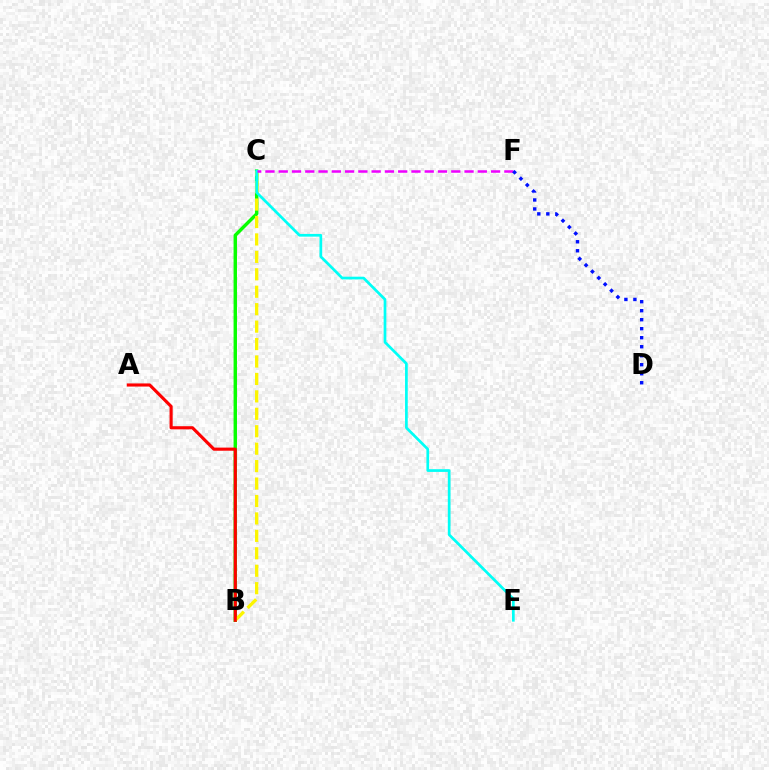{('B', 'C'): [{'color': '#08ff00', 'line_style': 'solid', 'thickness': 2.46}, {'color': '#fcf500', 'line_style': 'dashed', 'thickness': 2.37}], ('A', 'B'): [{'color': '#ff0000', 'line_style': 'solid', 'thickness': 2.25}], ('C', 'E'): [{'color': '#00fff6', 'line_style': 'solid', 'thickness': 1.95}], ('C', 'F'): [{'color': '#ee00ff', 'line_style': 'dashed', 'thickness': 1.8}], ('D', 'F'): [{'color': '#0010ff', 'line_style': 'dotted', 'thickness': 2.45}]}